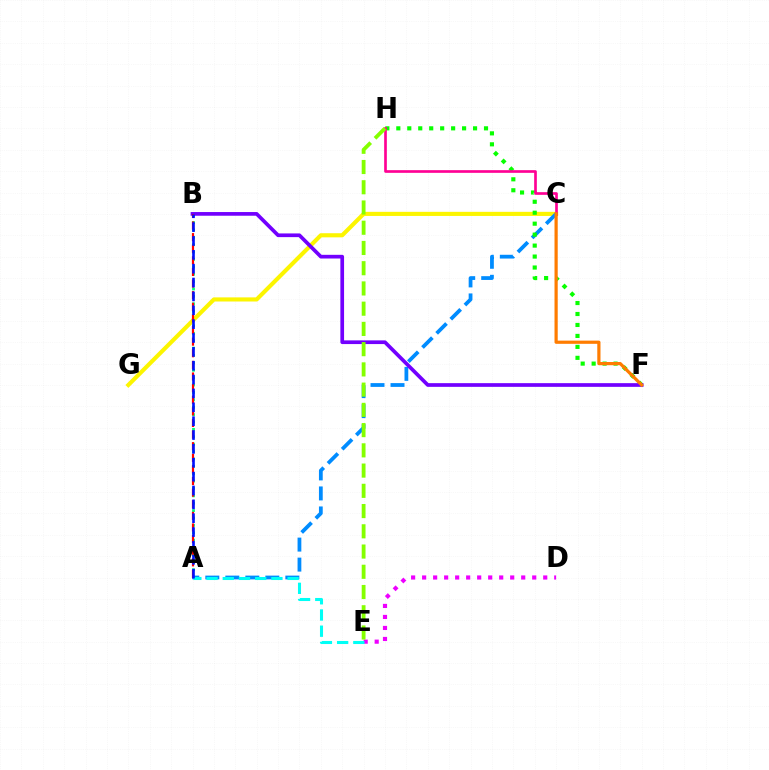{('A', 'B'): [{'color': '#00ff74', 'line_style': 'dotted', 'thickness': 2.01}, {'color': '#ff0000', 'line_style': 'dashed', 'thickness': 1.58}, {'color': '#0010ff', 'line_style': 'dashed', 'thickness': 1.88}], ('C', 'G'): [{'color': '#fcf500', 'line_style': 'solid', 'thickness': 2.96}], ('A', 'C'): [{'color': '#008cff', 'line_style': 'dashed', 'thickness': 2.72}], ('D', 'E'): [{'color': '#ee00ff', 'line_style': 'dotted', 'thickness': 2.99}], ('F', 'H'): [{'color': '#08ff00', 'line_style': 'dotted', 'thickness': 2.98}], ('B', 'F'): [{'color': '#7200ff', 'line_style': 'solid', 'thickness': 2.66}], ('C', 'H'): [{'color': '#ff0094', 'line_style': 'solid', 'thickness': 1.92}], ('E', 'H'): [{'color': '#84ff00', 'line_style': 'dashed', 'thickness': 2.75}], ('C', 'F'): [{'color': '#ff7c00', 'line_style': 'solid', 'thickness': 2.31}], ('A', 'E'): [{'color': '#00fff6', 'line_style': 'dashed', 'thickness': 2.2}]}